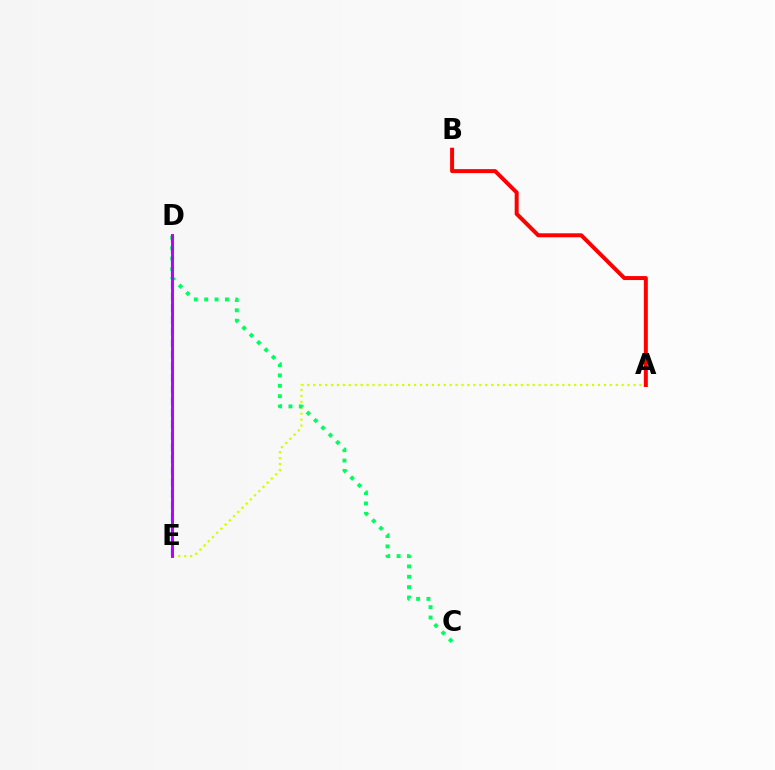{('A', 'E'): [{'color': '#d1ff00', 'line_style': 'dotted', 'thickness': 1.61}], ('D', 'E'): [{'color': '#0074ff', 'line_style': 'dashed', 'thickness': 1.58}, {'color': '#b900ff', 'line_style': 'solid', 'thickness': 2.12}], ('C', 'D'): [{'color': '#00ff5c', 'line_style': 'dotted', 'thickness': 2.82}], ('A', 'B'): [{'color': '#ff0000', 'line_style': 'solid', 'thickness': 2.86}]}